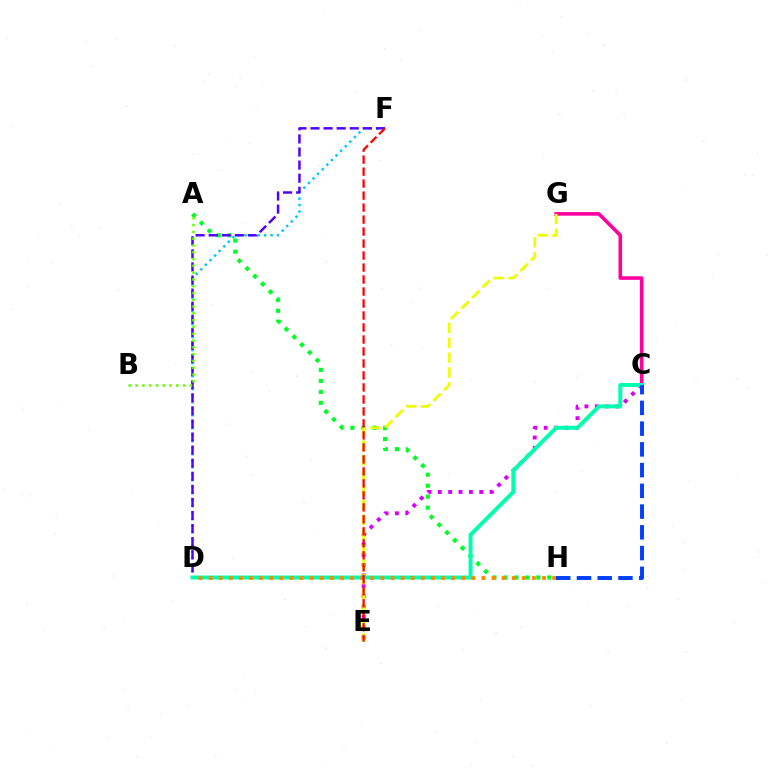{('C', 'E'): [{'color': '#d600ff', 'line_style': 'dotted', 'thickness': 2.81}], ('A', 'H'): [{'color': '#00ff27', 'line_style': 'dotted', 'thickness': 2.98}], ('D', 'F'): [{'color': '#00c7ff', 'line_style': 'dotted', 'thickness': 1.77}, {'color': '#4f00ff', 'line_style': 'dashed', 'thickness': 1.78}], ('C', 'G'): [{'color': '#ff00a0', 'line_style': 'solid', 'thickness': 2.59}], ('E', 'G'): [{'color': '#eeff00', 'line_style': 'dashed', 'thickness': 2.02}], ('A', 'B'): [{'color': '#66ff00', 'line_style': 'dotted', 'thickness': 1.85}], ('C', 'D'): [{'color': '#00ffaf', 'line_style': 'solid', 'thickness': 2.85}], ('D', 'H'): [{'color': '#ff8800', 'line_style': 'dotted', 'thickness': 2.74}], ('E', 'F'): [{'color': '#ff0000', 'line_style': 'dashed', 'thickness': 1.63}], ('C', 'H'): [{'color': '#003fff', 'line_style': 'dashed', 'thickness': 2.82}]}